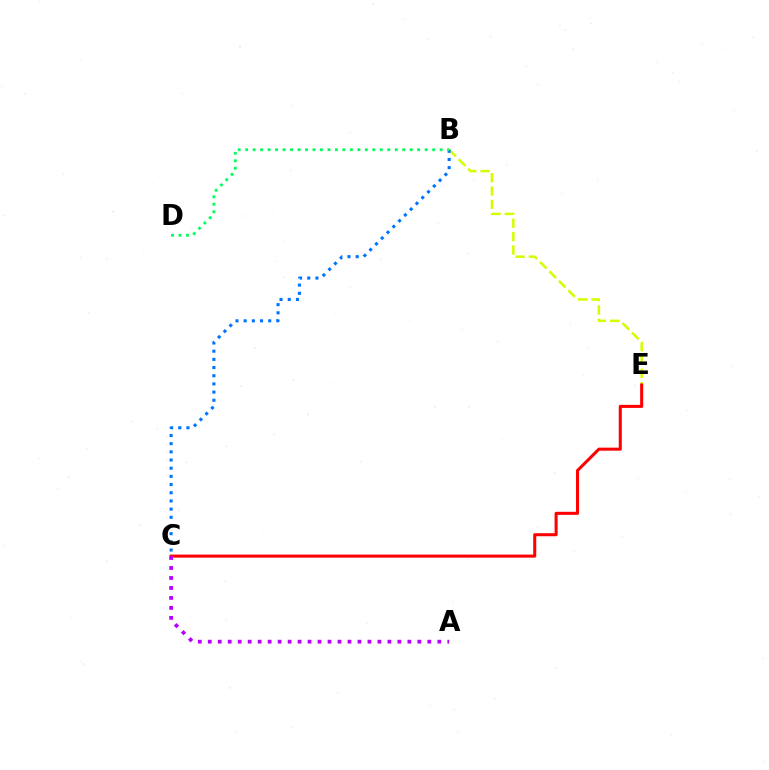{('B', 'E'): [{'color': '#d1ff00', 'line_style': 'dashed', 'thickness': 1.82}], ('C', 'E'): [{'color': '#ff0000', 'line_style': 'solid', 'thickness': 2.2}], ('B', 'C'): [{'color': '#0074ff', 'line_style': 'dotted', 'thickness': 2.22}], ('A', 'C'): [{'color': '#b900ff', 'line_style': 'dotted', 'thickness': 2.71}], ('B', 'D'): [{'color': '#00ff5c', 'line_style': 'dotted', 'thickness': 2.03}]}